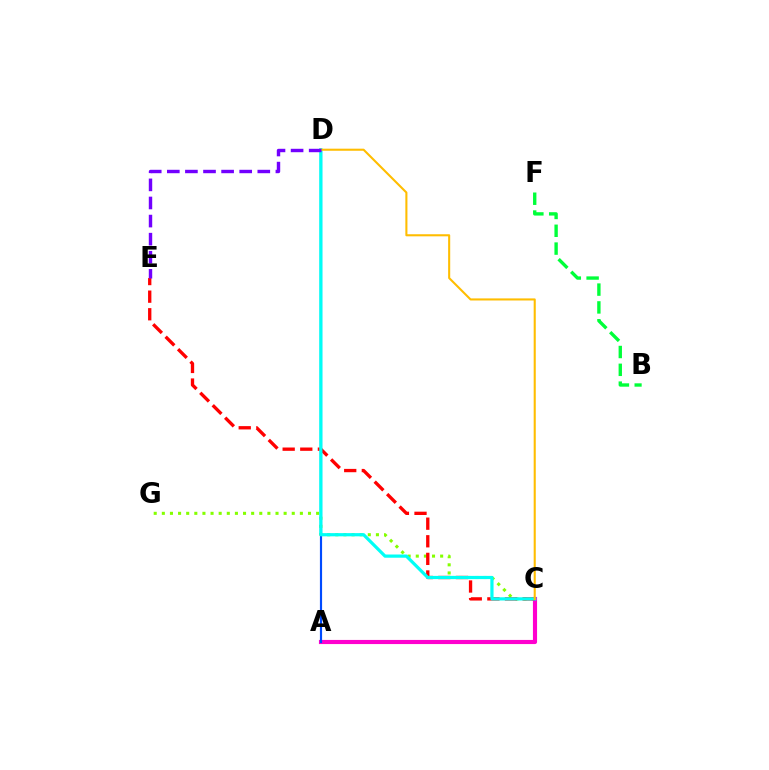{('B', 'F'): [{'color': '#00ff39', 'line_style': 'dashed', 'thickness': 2.42}], ('C', 'G'): [{'color': '#84ff00', 'line_style': 'dotted', 'thickness': 2.21}], ('A', 'C'): [{'color': '#ff00cf', 'line_style': 'solid', 'thickness': 2.97}], ('C', 'E'): [{'color': '#ff0000', 'line_style': 'dashed', 'thickness': 2.39}], ('A', 'D'): [{'color': '#004bff', 'line_style': 'solid', 'thickness': 1.56}], ('C', 'D'): [{'color': '#00fff6', 'line_style': 'solid', 'thickness': 2.31}, {'color': '#ffbd00', 'line_style': 'solid', 'thickness': 1.5}], ('D', 'E'): [{'color': '#7200ff', 'line_style': 'dashed', 'thickness': 2.46}]}